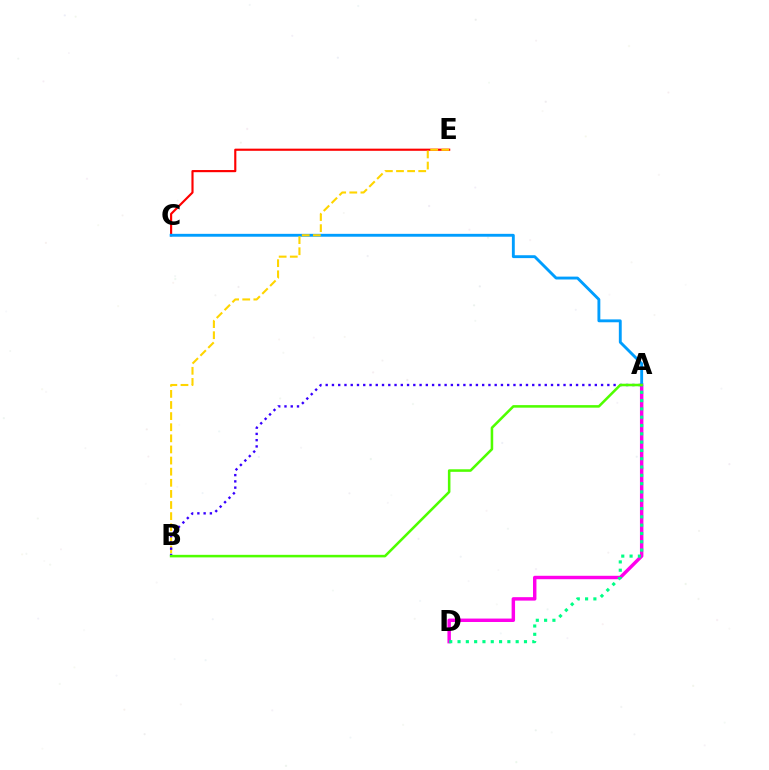{('A', 'D'): [{'color': '#ff00ed', 'line_style': 'solid', 'thickness': 2.48}, {'color': '#00ff86', 'line_style': 'dotted', 'thickness': 2.26}], ('C', 'E'): [{'color': '#ff0000', 'line_style': 'solid', 'thickness': 1.55}], ('A', 'C'): [{'color': '#009eff', 'line_style': 'solid', 'thickness': 2.07}], ('B', 'E'): [{'color': '#ffd500', 'line_style': 'dashed', 'thickness': 1.51}], ('A', 'B'): [{'color': '#3700ff', 'line_style': 'dotted', 'thickness': 1.7}, {'color': '#4fff00', 'line_style': 'solid', 'thickness': 1.84}]}